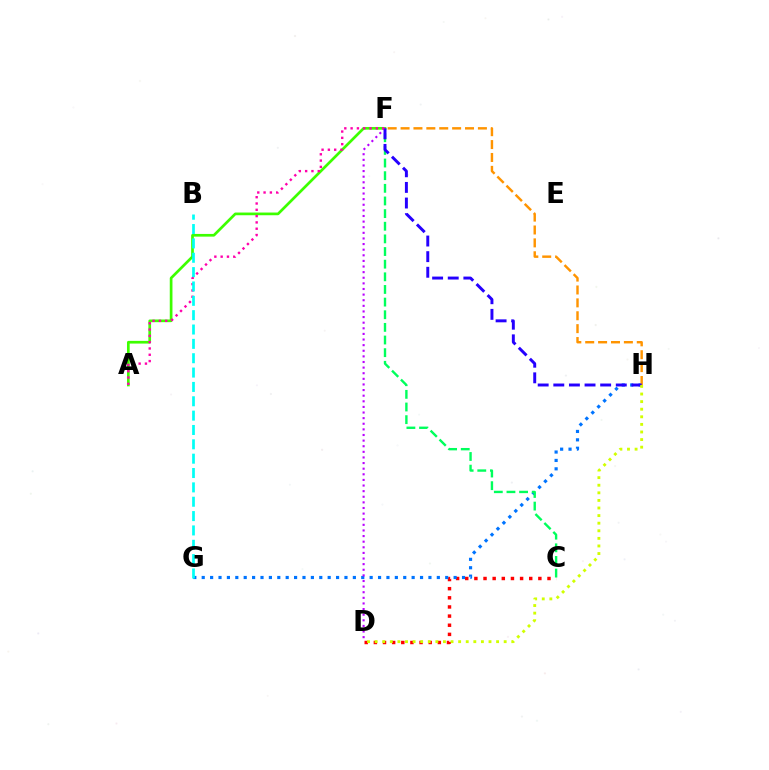{('C', 'D'): [{'color': '#ff0000', 'line_style': 'dotted', 'thickness': 2.48}], ('G', 'H'): [{'color': '#0074ff', 'line_style': 'dotted', 'thickness': 2.28}], ('C', 'F'): [{'color': '#00ff5c', 'line_style': 'dashed', 'thickness': 1.72}], ('A', 'F'): [{'color': '#3dff00', 'line_style': 'solid', 'thickness': 1.94}, {'color': '#ff00ac', 'line_style': 'dotted', 'thickness': 1.71}], ('D', 'F'): [{'color': '#b900ff', 'line_style': 'dotted', 'thickness': 1.53}], ('F', 'H'): [{'color': '#ff9400', 'line_style': 'dashed', 'thickness': 1.75}, {'color': '#2500ff', 'line_style': 'dashed', 'thickness': 2.12}], ('D', 'H'): [{'color': '#d1ff00', 'line_style': 'dotted', 'thickness': 2.06}], ('B', 'G'): [{'color': '#00fff6', 'line_style': 'dashed', 'thickness': 1.95}]}